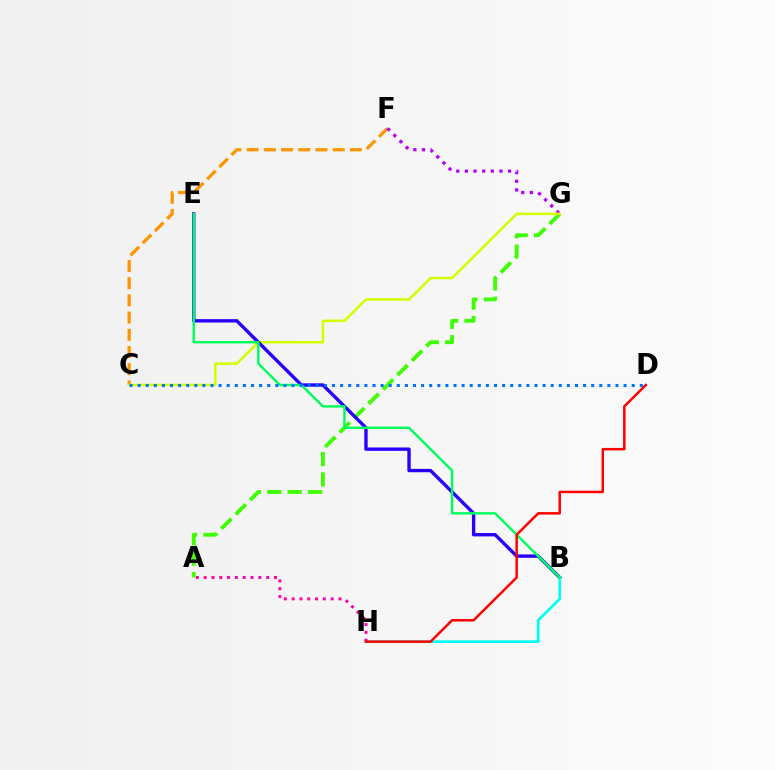{('C', 'F'): [{'color': '#ff9400', 'line_style': 'dashed', 'thickness': 2.34}], ('F', 'G'): [{'color': '#b900ff', 'line_style': 'dotted', 'thickness': 2.34}], ('A', 'G'): [{'color': '#3dff00', 'line_style': 'dashed', 'thickness': 2.77}], ('C', 'G'): [{'color': '#d1ff00', 'line_style': 'solid', 'thickness': 1.82}], ('B', 'E'): [{'color': '#2500ff', 'line_style': 'solid', 'thickness': 2.42}, {'color': '#00ff5c', 'line_style': 'solid', 'thickness': 1.74}], ('B', 'H'): [{'color': '#00fff6', 'line_style': 'solid', 'thickness': 1.96}], ('A', 'H'): [{'color': '#ff00ac', 'line_style': 'dotted', 'thickness': 2.12}], ('C', 'D'): [{'color': '#0074ff', 'line_style': 'dotted', 'thickness': 2.2}], ('D', 'H'): [{'color': '#ff0000', 'line_style': 'solid', 'thickness': 1.79}]}